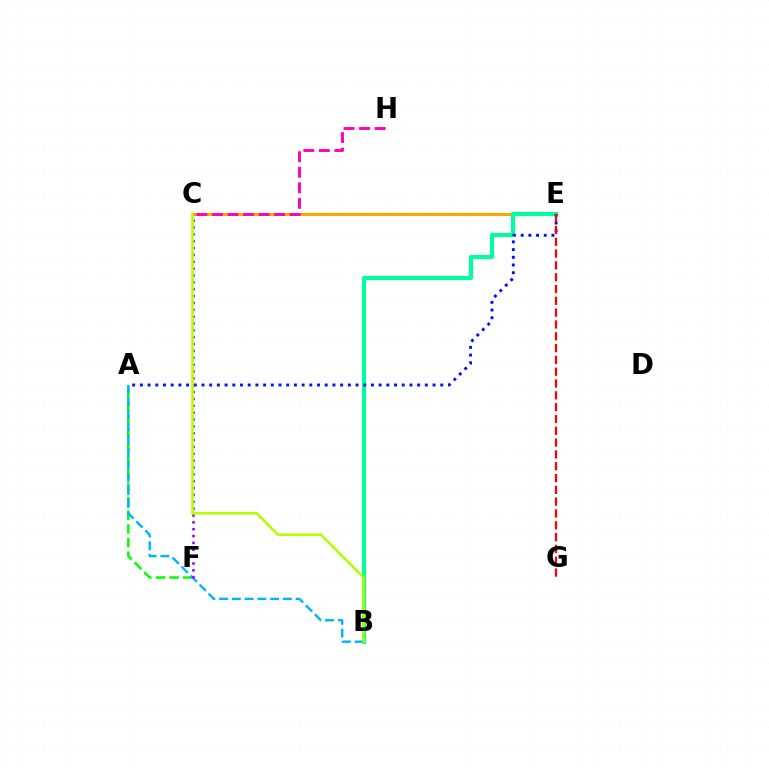{('C', 'E'): [{'color': '#ffa500', 'line_style': 'solid', 'thickness': 2.19}], ('A', 'F'): [{'color': '#08ff00', 'line_style': 'dashed', 'thickness': 1.85}], ('B', 'E'): [{'color': '#00ff9d', 'line_style': 'solid', 'thickness': 2.96}], ('A', 'E'): [{'color': '#0010ff', 'line_style': 'dotted', 'thickness': 2.09}], ('A', 'B'): [{'color': '#00b5ff', 'line_style': 'dashed', 'thickness': 1.73}], ('C', 'F'): [{'color': '#9b00ff', 'line_style': 'dotted', 'thickness': 1.86}], ('C', 'H'): [{'color': '#ff00bd', 'line_style': 'dashed', 'thickness': 2.11}], ('B', 'C'): [{'color': '#b3ff00', 'line_style': 'solid', 'thickness': 1.86}], ('E', 'G'): [{'color': '#ff0000', 'line_style': 'dashed', 'thickness': 1.6}]}